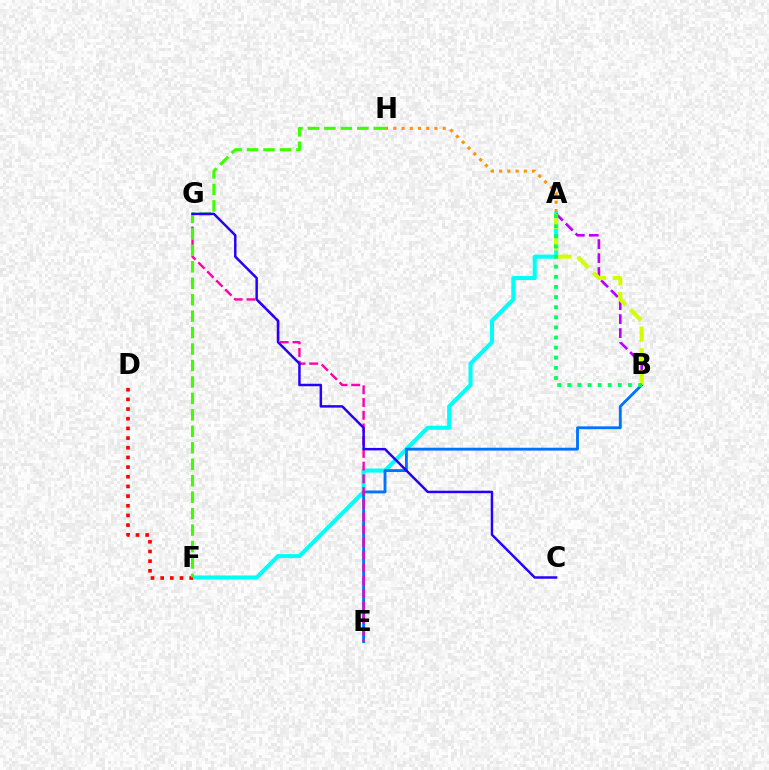{('A', 'F'): [{'color': '#00fff6', 'line_style': 'solid', 'thickness': 2.94}], ('B', 'E'): [{'color': '#0074ff', 'line_style': 'solid', 'thickness': 2.06}], ('E', 'G'): [{'color': '#ff00ac', 'line_style': 'dashed', 'thickness': 1.73}], ('A', 'H'): [{'color': '#ff9400', 'line_style': 'dotted', 'thickness': 2.24}], ('D', 'F'): [{'color': '#ff0000', 'line_style': 'dotted', 'thickness': 2.63}], ('F', 'H'): [{'color': '#3dff00', 'line_style': 'dashed', 'thickness': 2.24}], ('A', 'B'): [{'color': '#b900ff', 'line_style': 'dashed', 'thickness': 1.9}, {'color': '#d1ff00', 'line_style': 'dashed', 'thickness': 2.94}, {'color': '#00ff5c', 'line_style': 'dotted', 'thickness': 2.75}], ('C', 'G'): [{'color': '#2500ff', 'line_style': 'solid', 'thickness': 1.78}]}